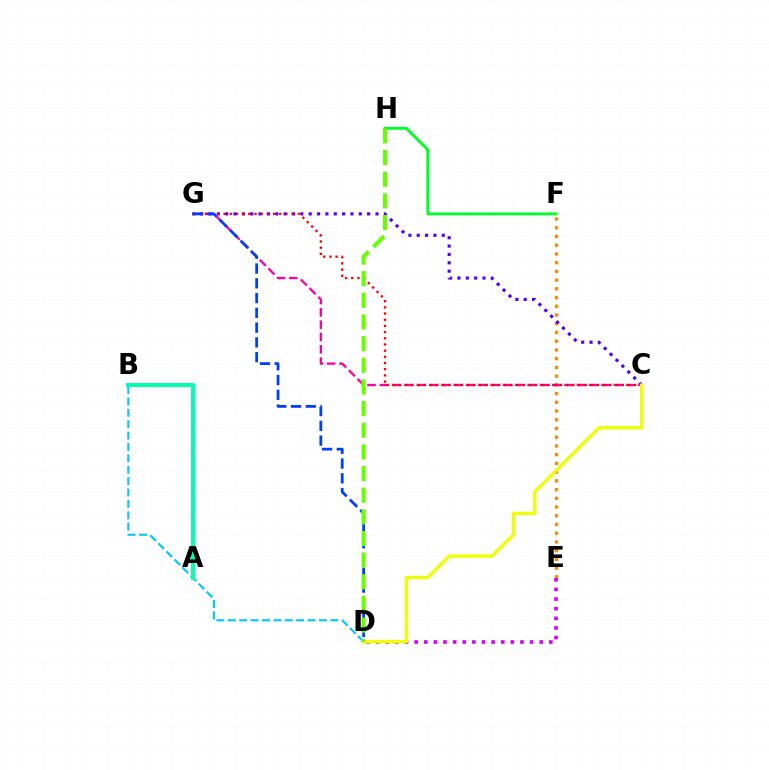{('E', 'F'): [{'color': '#ff8800', 'line_style': 'dotted', 'thickness': 2.37}], ('C', 'G'): [{'color': '#4f00ff', 'line_style': 'dotted', 'thickness': 2.27}, {'color': '#ff00a0', 'line_style': 'dashed', 'thickness': 1.67}, {'color': '#ff0000', 'line_style': 'dotted', 'thickness': 1.68}], ('F', 'H'): [{'color': '#00ff27', 'line_style': 'solid', 'thickness': 2.09}], ('D', 'E'): [{'color': '#d600ff', 'line_style': 'dotted', 'thickness': 2.61}], ('B', 'D'): [{'color': '#00c7ff', 'line_style': 'dashed', 'thickness': 1.55}], ('C', 'D'): [{'color': '#eeff00', 'line_style': 'solid', 'thickness': 2.39}], ('A', 'B'): [{'color': '#00ffaf', 'line_style': 'solid', 'thickness': 2.93}], ('D', 'G'): [{'color': '#003fff', 'line_style': 'dashed', 'thickness': 2.01}], ('D', 'H'): [{'color': '#66ff00', 'line_style': 'dashed', 'thickness': 2.94}]}